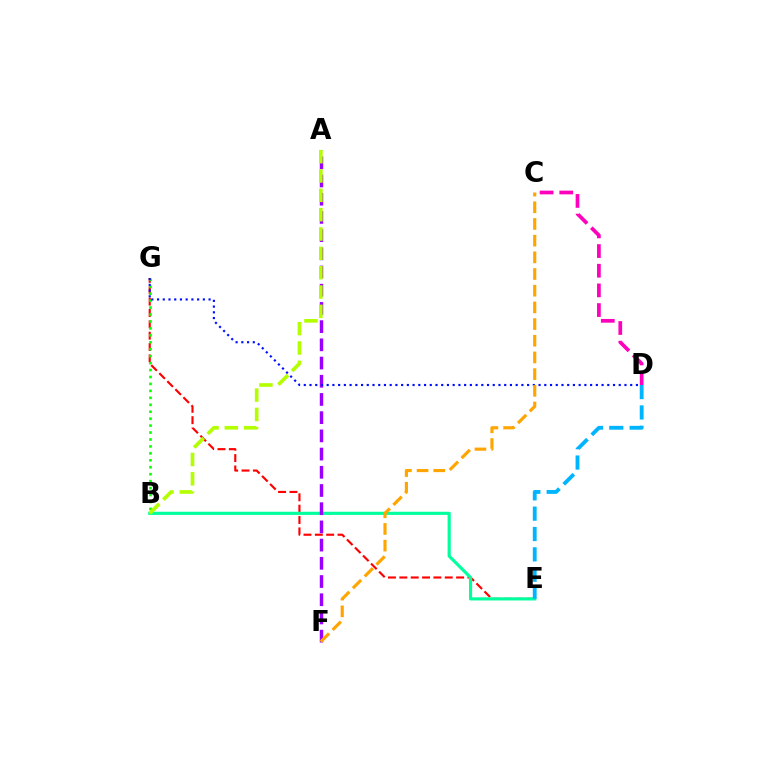{('C', 'D'): [{'color': '#ff00bd', 'line_style': 'dashed', 'thickness': 2.67}], ('E', 'G'): [{'color': '#ff0000', 'line_style': 'dashed', 'thickness': 1.54}], ('B', 'E'): [{'color': '#00ff9d', 'line_style': 'solid', 'thickness': 2.26}], ('B', 'G'): [{'color': '#08ff00', 'line_style': 'dotted', 'thickness': 1.89}], ('A', 'F'): [{'color': '#9b00ff', 'line_style': 'dashed', 'thickness': 2.47}], ('A', 'B'): [{'color': '#b3ff00', 'line_style': 'dashed', 'thickness': 2.63}], ('D', 'G'): [{'color': '#0010ff', 'line_style': 'dotted', 'thickness': 1.56}], ('C', 'F'): [{'color': '#ffa500', 'line_style': 'dashed', 'thickness': 2.27}], ('D', 'E'): [{'color': '#00b5ff', 'line_style': 'dashed', 'thickness': 2.76}]}